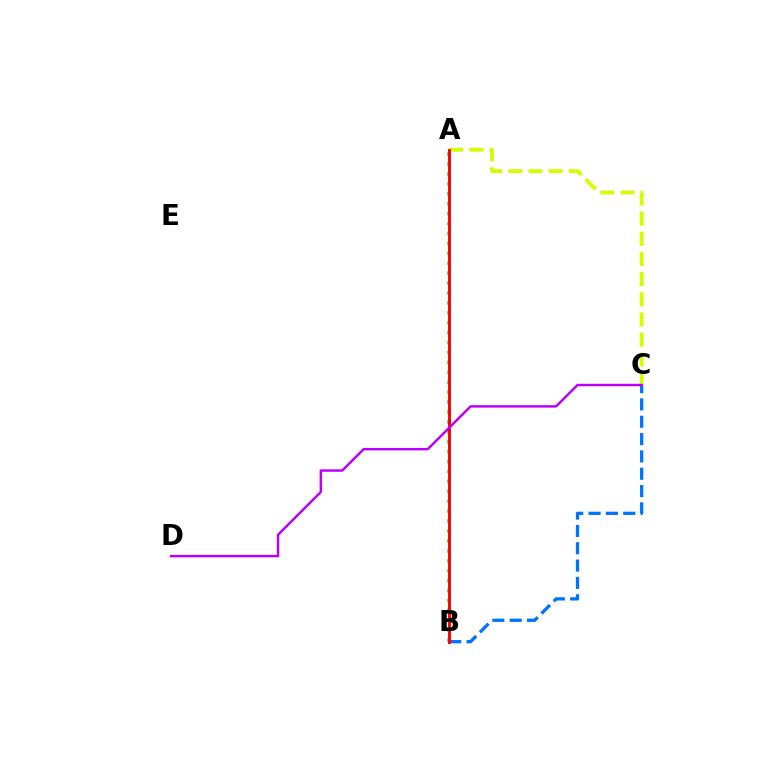{('A', 'B'): [{'color': '#00ff5c', 'line_style': 'dotted', 'thickness': 2.69}, {'color': '#ff0000', 'line_style': 'solid', 'thickness': 2.1}], ('B', 'C'): [{'color': '#0074ff', 'line_style': 'dashed', 'thickness': 2.35}], ('A', 'C'): [{'color': '#d1ff00', 'line_style': 'dashed', 'thickness': 2.74}], ('C', 'D'): [{'color': '#b900ff', 'line_style': 'solid', 'thickness': 1.76}]}